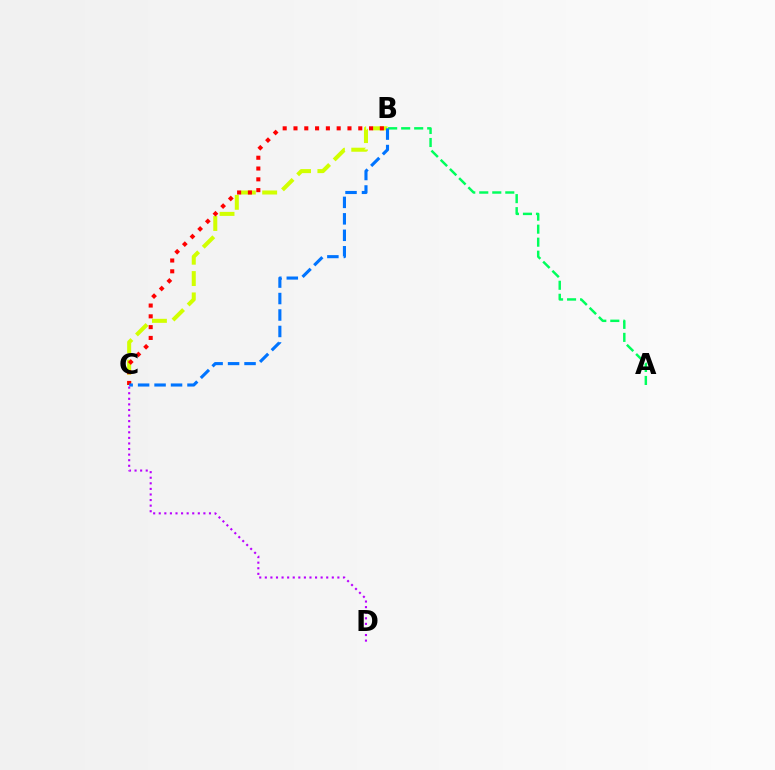{('B', 'C'): [{'color': '#d1ff00', 'line_style': 'dashed', 'thickness': 2.9}, {'color': '#ff0000', 'line_style': 'dotted', 'thickness': 2.93}, {'color': '#0074ff', 'line_style': 'dashed', 'thickness': 2.24}], ('C', 'D'): [{'color': '#b900ff', 'line_style': 'dotted', 'thickness': 1.52}], ('A', 'B'): [{'color': '#00ff5c', 'line_style': 'dashed', 'thickness': 1.77}]}